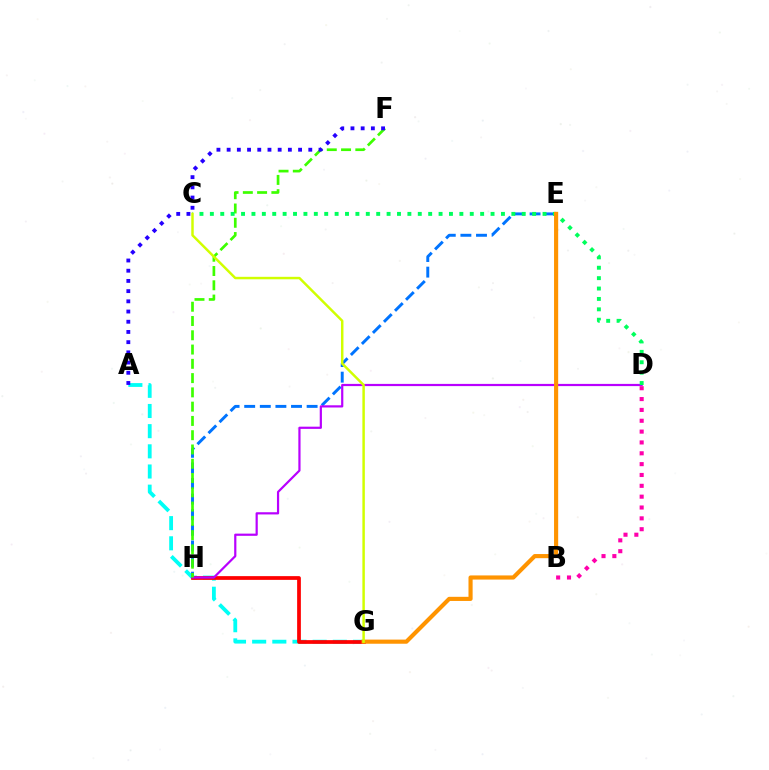{('A', 'G'): [{'color': '#00fff6', 'line_style': 'dashed', 'thickness': 2.74}], ('G', 'H'): [{'color': '#ff0000', 'line_style': 'solid', 'thickness': 2.7}], ('E', 'H'): [{'color': '#0074ff', 'line_style': 'dashed', 'thickness': 2.12}], ('D', 'H'): [{'color': '#b900ff', 'line_style': 'solid', 'thickness': 1.59}], ('F', 'H'): [{'color': '#3dff00', 'line_style': 'dashed', 'thickness': 1.94}], ('C', 'D'): [{'color': '#00ff5c', 'line_style': 'dotted', 'thickness': 2.82}], ('A', 'F'): [{'color': '#2500ff', 'line_style': 'dotted', 'thickness': 2.77}], ('E', 'G'): [{'color': '#ff9400', 'line_style': 'solid', 'thickness': 2.98}], ('C', 'G'): [{'color': '#d1ff00', 'line_style': 'solid', 'thickness': 1.78}], ('B', 'D'): [{'color': '#ff00ac', 'line_style': 'dotted', 'thickness': 2.95}]}